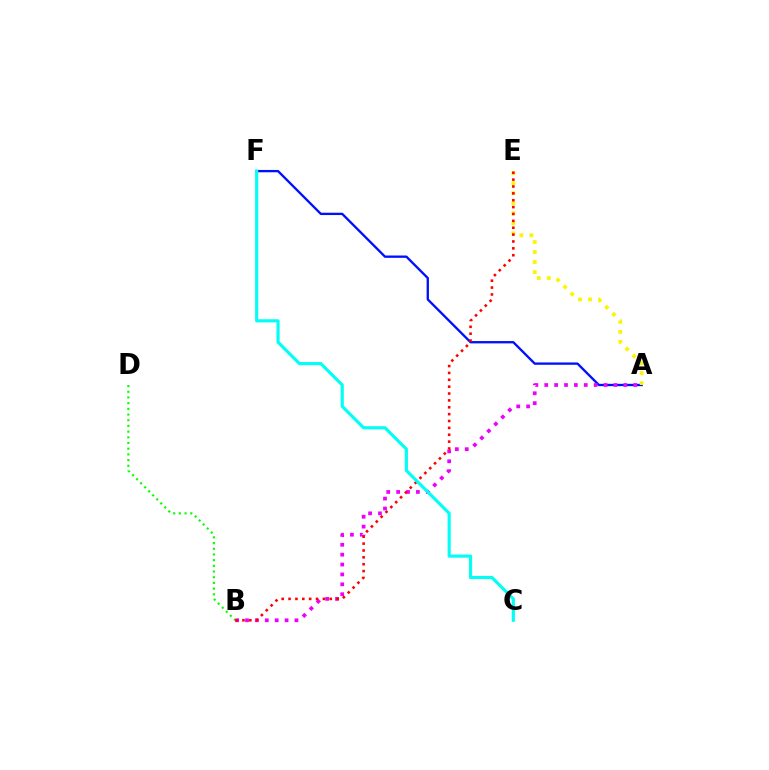{('A', 'F'): [{'color': '#0010ff', 'line_style': 'solid', 'thickness': 1.68}], ('A', 'B'): [{'color': '#ee00ff', 'line_style': 'dotted', 'thickness': 2.69}], ('B', 'D'): [{'color': '#08ff00', 'line_style': 'dotted', 'thickness': 1.55}], ('A', 'E'): [{'color': '#fcf500', 'line_style': 'dotted', 'thickness': 2.72}], ('B', 'E'): [{'color': '#ff0000', 'line_style': 'dotted', 'thickness': 1.87}], ('C', 'F'): [{'color': '#00fff6', 'line_style': 'solid', 'thickness': 2.26}]}